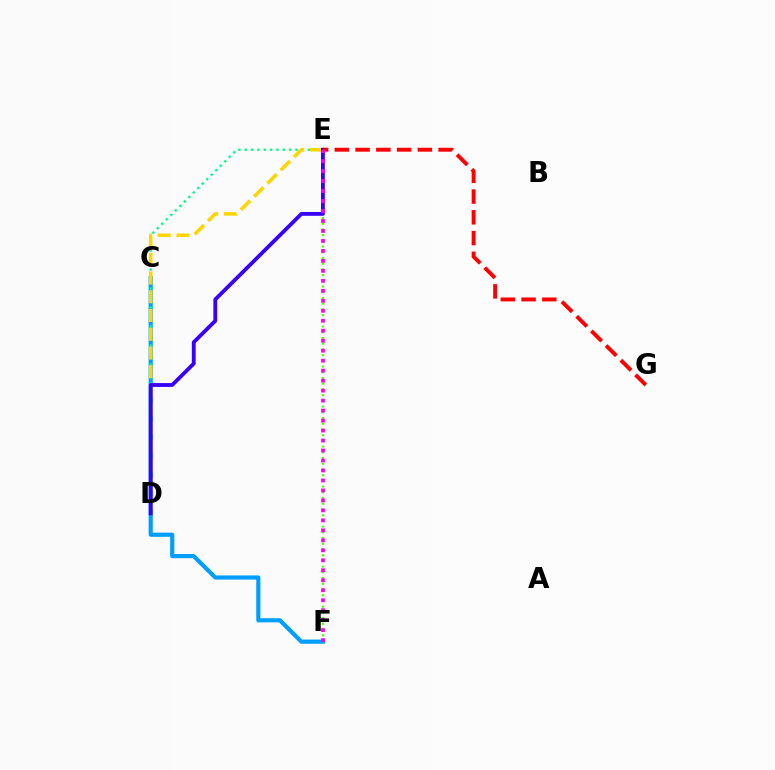{('C', 'F'): [{'color': '#009eff', 'line_style': 'solid', 'thickness': 3.0}], ('D', 'E'): [{'color': '#00ff86', 'line_style': 'dotted', 'thickness': 1.72}, {'color': '#ffd500', 'line_style': 'dashed', 'thickness': 2.55}, {'color': '#3700ff', 'line_style': 'solid', 'thickness': 2.75}], ('E', 'F'): [{'color': '#4fff00', 'line_style': 'dotted', 'thickness': 1.55}, {'color': '#ff00ed', 'line_style': 'dotted', 'thickness': 2.71}], ('E', 'G'): [{'color': '#ff0000', 'line_style': 'dashed', 'thickness': 2.82}]}